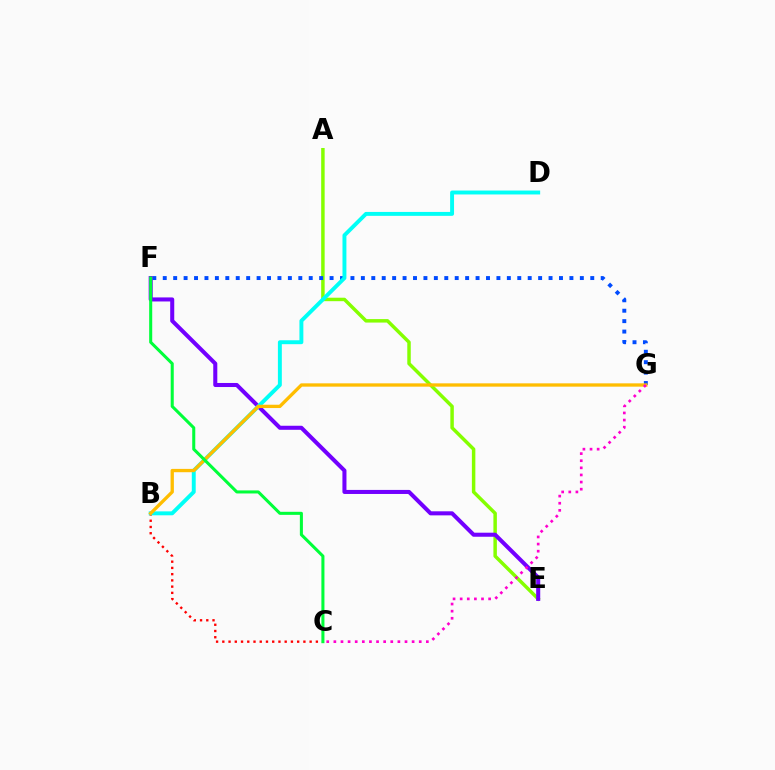{('A', 'E'): [{'color': '#84ff00', 'line_style': 'solid', 'thickness': 2.5}], ('F', 'G'): [{'color': '#004bff', 'line_style': 'dotted', 'thickness': 2.83}], ('E', 'F'): [{'color': '#7200ff', 'line_style': 'solid', 'thickness': 2.91}], ('B', 'C'): [{'color': '#ff0000', 'line_style': 'dotted', 'thickness': 1.69}], ('B', 'D'): [{'color': '#00fff6', 'line_style': 'solid', 'thickness': 2.82}], ('B', 'G'): [{'color': '#ffbd00', 'line_style': 'solid', 'thickness': 2.39}], ('C', 'F'): [{'color': '#00ff39', 'line_style': 'solid', 'thickness': 2.2}], ('C', 'G'): [{'color': '#ff00cf', 'line_style': 'dotted', 'thickness': 1.93}]}